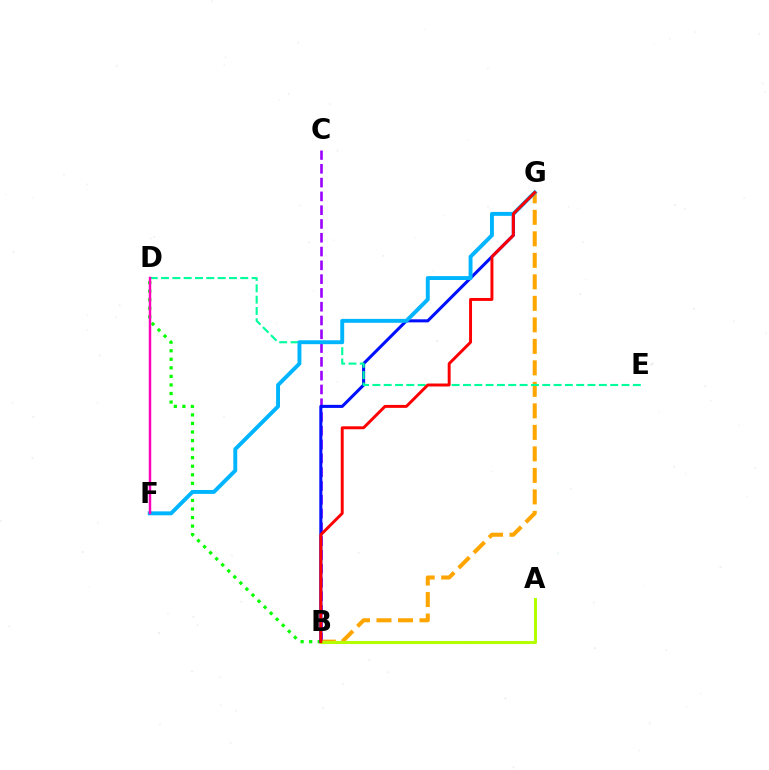{('B', 'D'): [{'color': '#08ff00', 'line_style': 'dotted', 'thickness': 2.32}], ('B', 'C'): [{'color': '#9b00ff', 'line_style': 'dashed', 'thickness': 1.87}], ('B', 'G'): [{'color': '#ffa500', 'line_style': 'dashed', 'thickness': 2.92}, {'color': '#0010ff', 'line_style': 'solid', 'thickness': 2.2}, {'color': '#ff0000', 'line_style': 'solid', 'thickness': 2.11}], ('D', 'E'): [{'color': '#00ff9d', 'line_style': 'dashed', 'thickness': 1.54}], ('F', 'G'): [{'color': '#00b5ff', 'line_style': 'solid', 'thickness': 2.82}], ('A', 'B'): [{'color': '#b3ff00', 'line_style': 'solid', 'thickness': 2.19}], ('D', 'F'): [{'color': '#ff00bd', 'line_style': 'solid', 'thickness': 1.77}]}